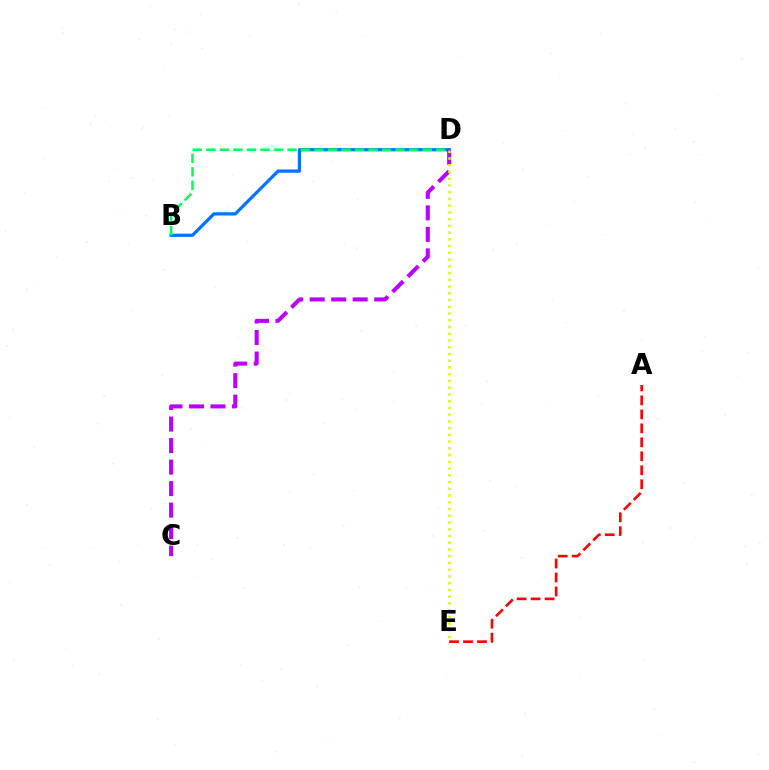{('B', 'D'): [{'color': '#0074ff', 'line_style': 'solid', 'thickness': 2.34}, {'color': '#00ff5c', 'line_style': 'dashed', 'thickness': 1.84}], ('A', 'E'): [{'color': '#ff0000', 'line_style': 'dashed', 'thickness': 1.9}], ('C', 'D'): [{'color': '#b900ff', 'line_style': 'dashed', 'thickness': 2.92}], ('D', 'E'): [{'color': '#d1ff00', 'line_style': 'dotted', 'thickness': 1.83}]}